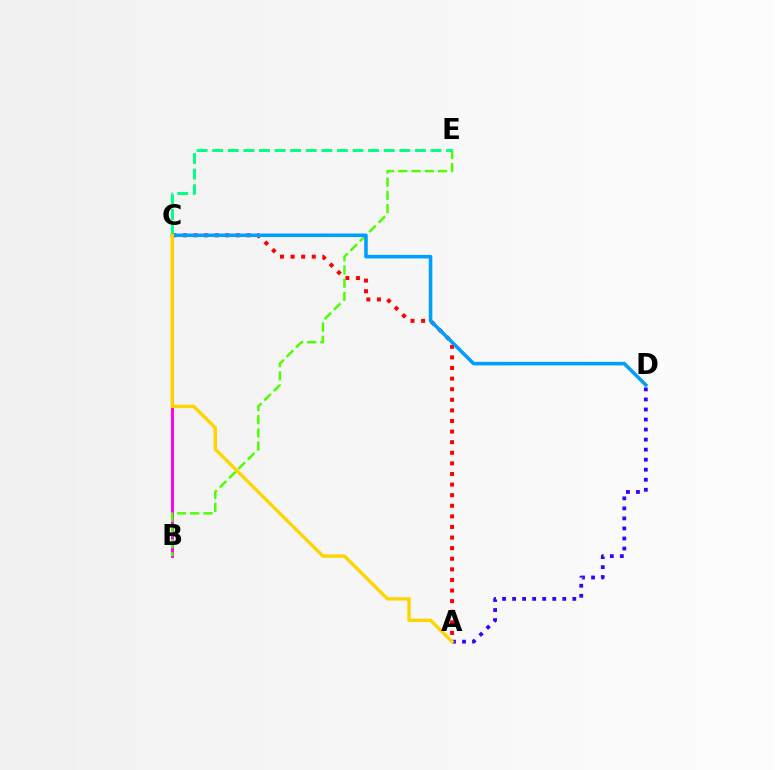{('B', 'C'): [{'color': '#ff00ed', 'line_style': 'solid', 'thickness': 2.11}], ('A', 'C'): [{'color': '#ff0000', 'line_style': 'dotted', 'thickness': 2.88}, {'color': '#ffd500', 'line_style': 'solid', 'thickness': 2.43}], ('A', 'D'): [{'color': '#3700ff', 'line_style': 'dotted', 'thickness': 2.73}], ('B', 'E'): [{'color': '#4fff00', 'line_style': 'dashed', 'thickness': 1.79}], ('C', 'E'): [{'color': '#00ff86', 'line_style': 'dashed', 'thickness': 2.12}], ('C', 'D'): [{'color': '#009eff', 'line_style': 'solid', 'thickness': 2.56}]}